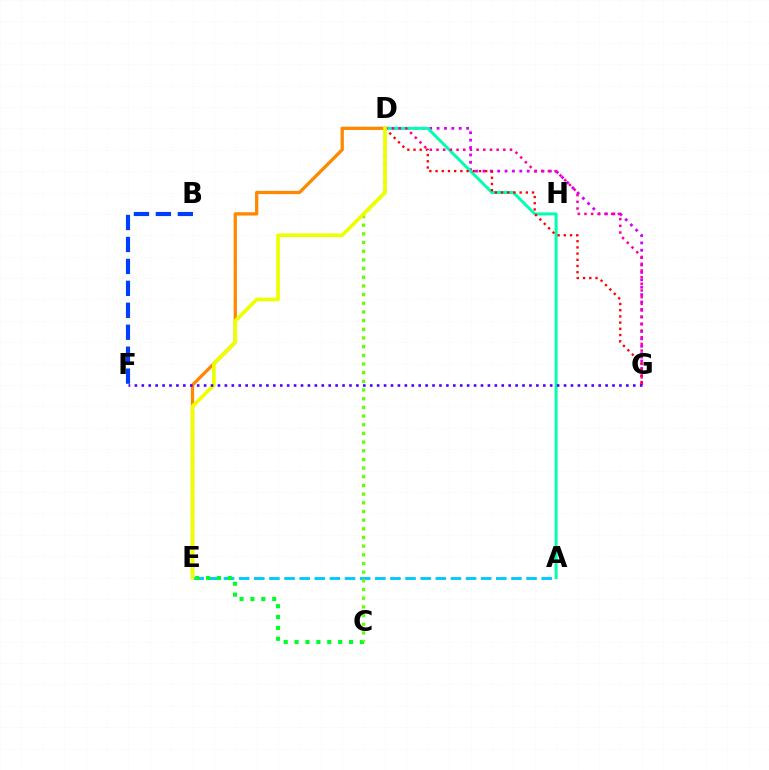{('A', 'E'): [{'color': '#00c7ff', 'line_style': 'dashed', 'thickness': 2.06}], ('D', 'G'): [{'color': '#d600ff', 'line_style': 'dotted', 'thickness': 2.01}, {'color': '#ff0000', 'line_style': 'dotted', 'thickness': 1.69}, {'color': '#ff00a0', 'line_style': 'dotted', 'thickness': 1.82}], ('A', 'D'): [{'color': '#00ffaf', 'line_style': 'solid', 'thickness': 2.13}], ('C', 'E'): [{'color': '#00ff27', 'line_style': 'dotted', 'thickness': 2.96}], ('B', 'F'): [{'color': '#003fff', 'line_style': 'dashed', 'thickness': 2.98}], ('D', 'E'): [{'color': '#ff8800', 'line_style': 'solid', 'thickness': 2.36}, {'color': '#eeff00', 'line_style': 'solid', 'thickness': 2.64}], ('C', 'D'): [{'color': '#66ff00', 'line_style': 'dotted', 'thickness': 2.36}], ('F', 'G'): [{'color': '#4f00ff', 'line_style': 'dotted', 'thickness': 1.88}]}